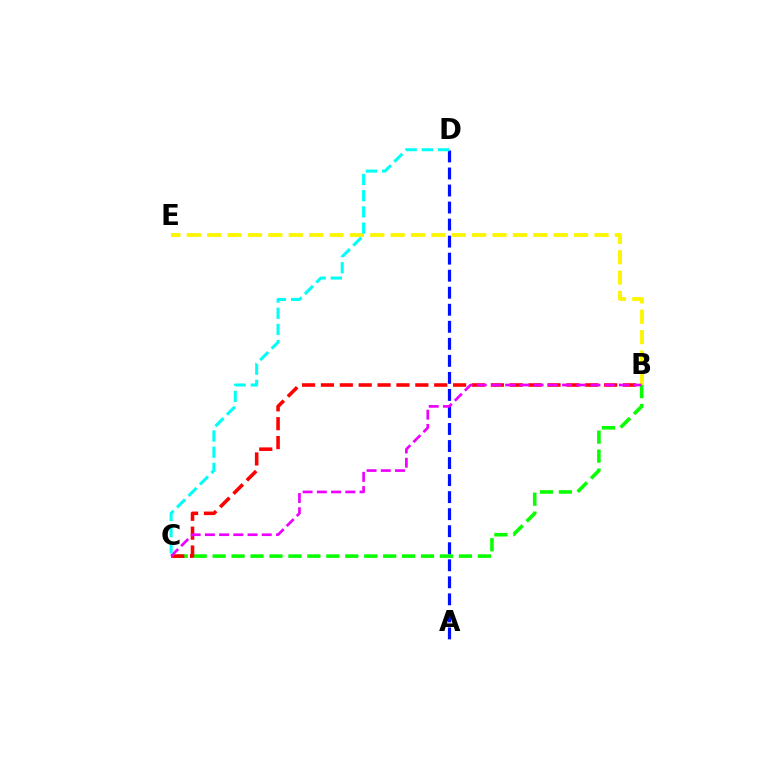{('B', 'C'): [{'color': '#08ff00', 'line_style': 'dashed', 'thickness': 2.57}, {'color': '#ff0000', 'line_style': 'dashed', 'thickness': 2.57}, {'color': '#ee00ff', 'line_style': 'dashed', 'thickness': 1.93}], ('B', 'E'): [{'color': '#fcf500', 'line_style': 'dashed', 'thickness': 2.77}], ('A', 'D'): [{'color': '#0010ff', 'line_style': 'dashed', 'thickness': 2.31}], ('C', 'D'): [{'color': '#00fff6', 'line_style': 'dashed', 'thickness': 2.2}]}